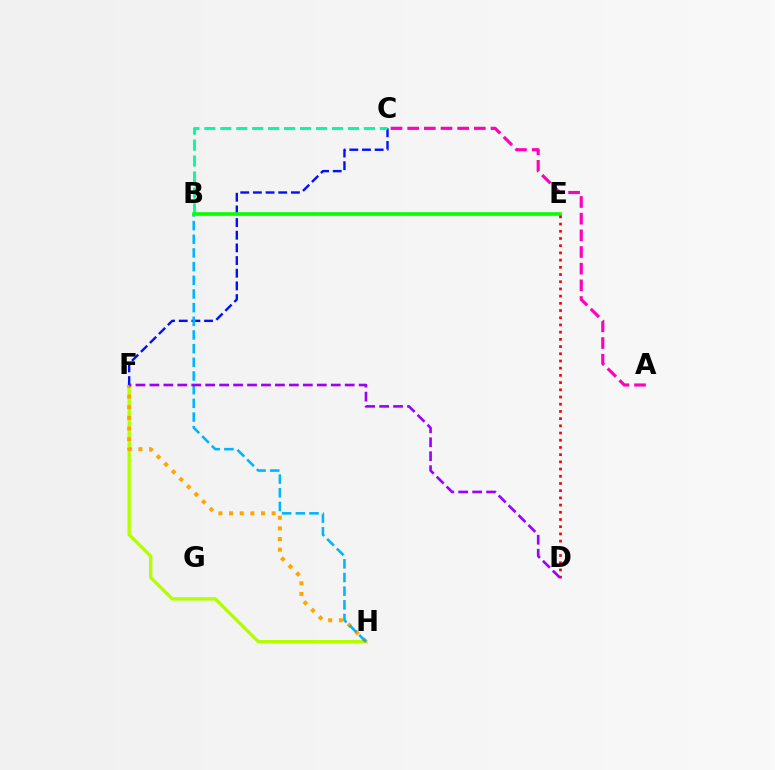{('F', 'H'): [{'color': '#b3ff00', 'line_style': 'solid', 'thickness': 2.43}, {'color': '#ffa500', 'line_style': 'dotted', 'thickness': 2.89}], ('C', 'F'): [{'color': '#0010ff', 'line_style': 'dashed', 'thickness': 1.72}], ('B', 'H'): [{'color': '#00b5ff', 'line_style': 'dashed', 'thickness': 1.86}], ('B', 'C'): [{'color': '#00ff9d', 'line_style': 'dashed', 'thickness': 2.17}], ('B', 'E'): [{'color': '#08ff00', 'line_style': 'solid', 'thickness': 2.62}], ('D', 'E'): [{'color': '#ff0000', 'line_style': 'dotted', 'thickness': 1.96}], ('D', 'F'): [{'color': '#9b00ff', 'line_style': 'dashed', 'thickness': 1.9}], ('A', 'C'): [{'color': '#ff00bd', 'line_style': 'dashed', 'thickness': 2.26}]}